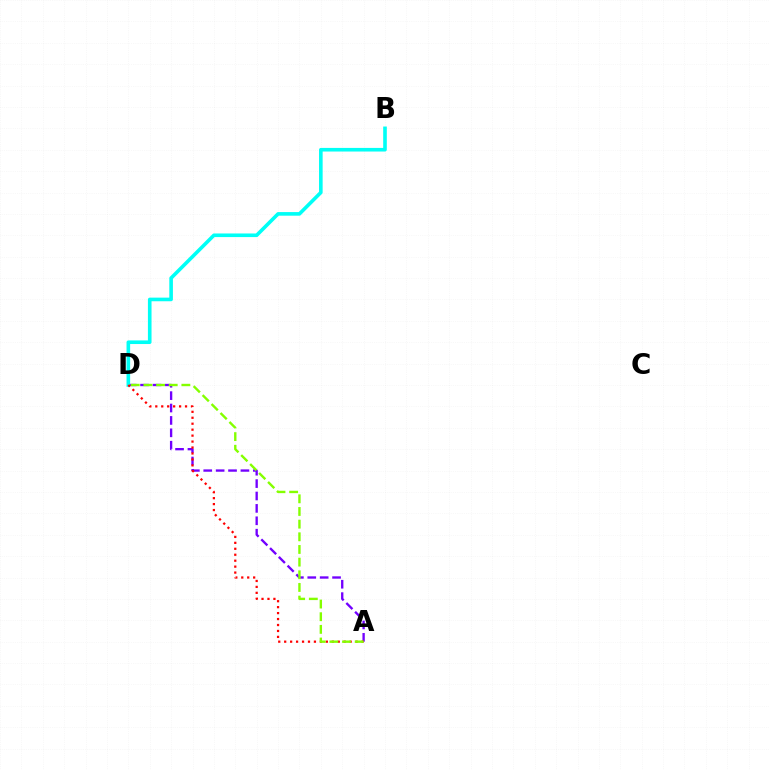{('A', 'D'): [{'color': '#7200ff', 'line_style': 'dashed', 'thickness': 1.68}, {'color': '#ff0000', 'line_style': 'dotted', 'thickness': 1.62}, {'color': '#84ff00', 'line_style': 'dashed', 'thickness': 1.72}], ('B', 'D'): [{'color': '#00fff6', 'line_style': 'solid', 'thickness': 2.6}]}